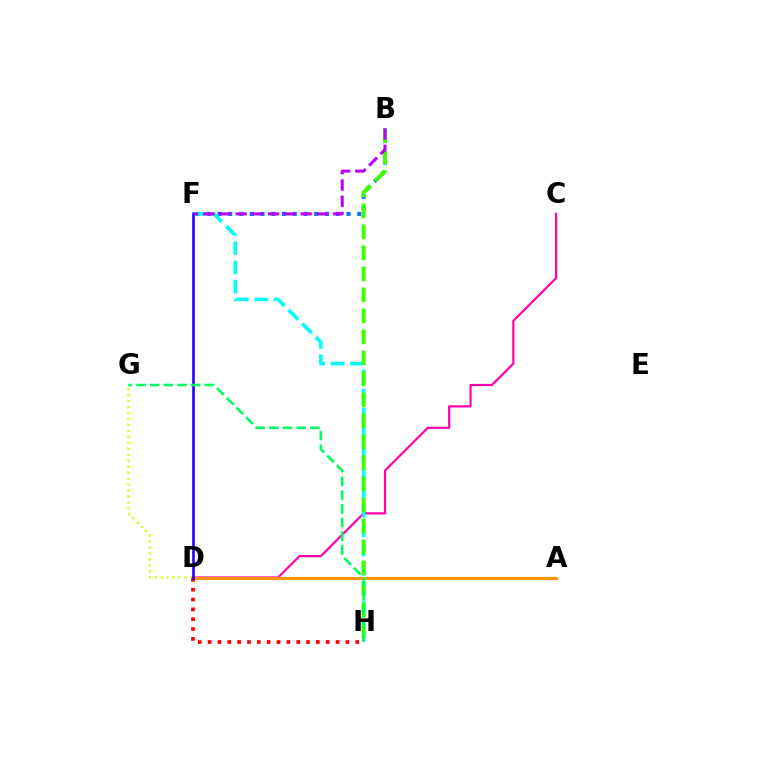{('C', 'D'): [{'color': '#ff00ac', 'line_style': 'solid', 'thickness': 1.58}], ('B', 'F'): [{'color': '#0074ff', 'line_style': 'dotted', 'thickness': 2.92}, {'color': '#b900ff', 'line_style': 'dashed', 'thickness': 2.21}], ('D', 'G'): [{'color': '#d1ff00', 'line_style': 'dotted', 'thickness': 1.62}], ('F', 'H'): [{'color': '#00fff6', 'line_style': 'dashed', 'thickness': 2.62}], ('B', 'H'): [{'color': '#3dff00', 'line_style': 'dashed', 'thickness': 2.85}], ('A', 'D'): [{'color': '#ff9400', 'line_style': 'solid', 'thickness': 2.26}], ('D', 'H'): [{'color': '#ff0000', 'line_style': 'dotted', 'thickness': 2.67}], ('D', 'F'): [{'color': '#2500ff', 'line_style': 'solid', 'thickness': 1.89}], ('G', 'H'): [{'color': '#00ff5c', 'line_style': 'dashed', 'thickness': 1.86}]}